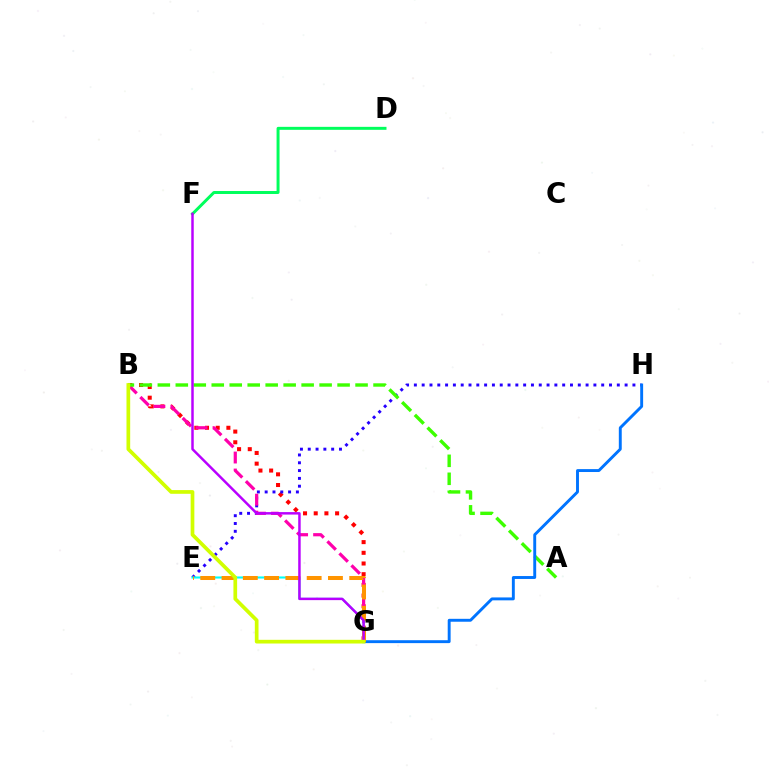{('B', 'G'): [{'color': '#ff0000', 'line_style': 'dotted', 'thickness': 2.9}, {'color': '#ff00ac', 'line_style': 'dashed', 'thickness': 2.31}, {'color': '#d1ff00', 'line_style': 'solid', 'thickness': 2.66}], ('D', 'F'): [{'color': '#00ff5c', 'line_style': 'solid', 'thickness': 2.14}], ('E', 'H'): [{'color': '#2500ff', 'line_style': 'dotted', 'thickness': 2.12}], ('A', 'B'): [{'color': '#3dff00', 'line_style': 'dashed', 'thickness': 2.44}], ('E', 'G'): [{'color': '#00fff6', 'line_style': 'solid', 'thickness': 1.5}, {'color': '#ff9400', 'line_style': 'dashed', 'thickness': 2.89}], ('G', 'H'): [{'color': '#0074ff', 'line_style': 'solid', 'thickness': 2.1}], ('F', 'G'): [{'color': '#b900ff', 'line_style': 'solid', 'thickness': 1.78}]}